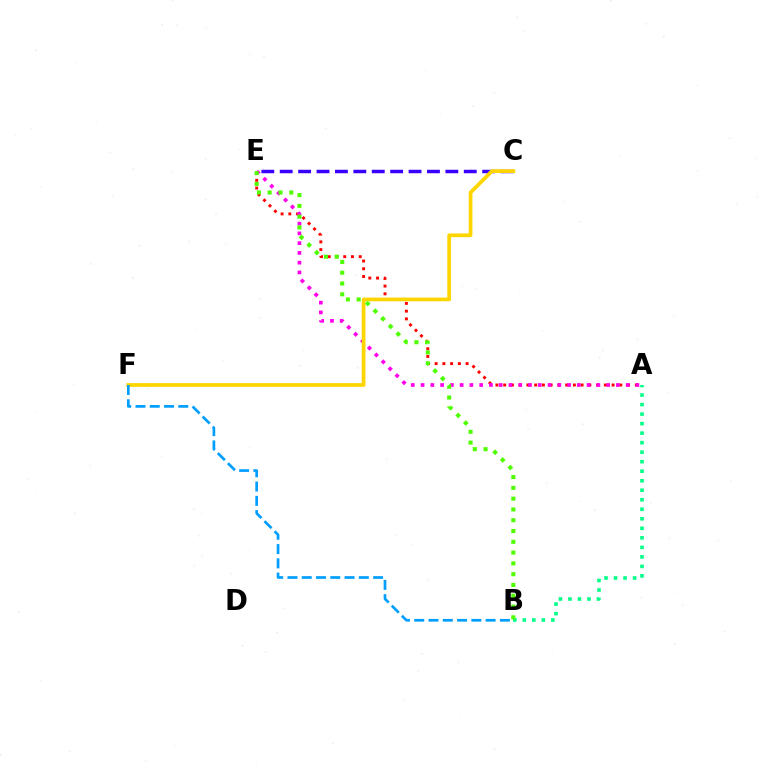{('A', 'E'): [{'color': '#ff0000', 'line_style': 'dotted', 'thickness': 2.1}, {'color': '#ff00ed', 'line_style': 'dotted', 'thickness': 2.65}], ('C', 'E'): [{'color': '#3700ff', 'line_style': 'dashed', 'thickness': 2.5}], ('A', 'B'): [{'color': '#00ff86', 'line_style': 'dotted', 'thickness': 2.59}], ('C', 'F'): [{'color': '#ffd500', 'line_style': 'solid', 'thickness': 2.7}], ('B', 'F'): [{'color': '#009eff', 'line_style': 'dashed', 'thickness': 1.94}], ('B', 'E'): [{'color': '#4fff00', 'line_style': 'dotted', 'thickness': 2.93}]}